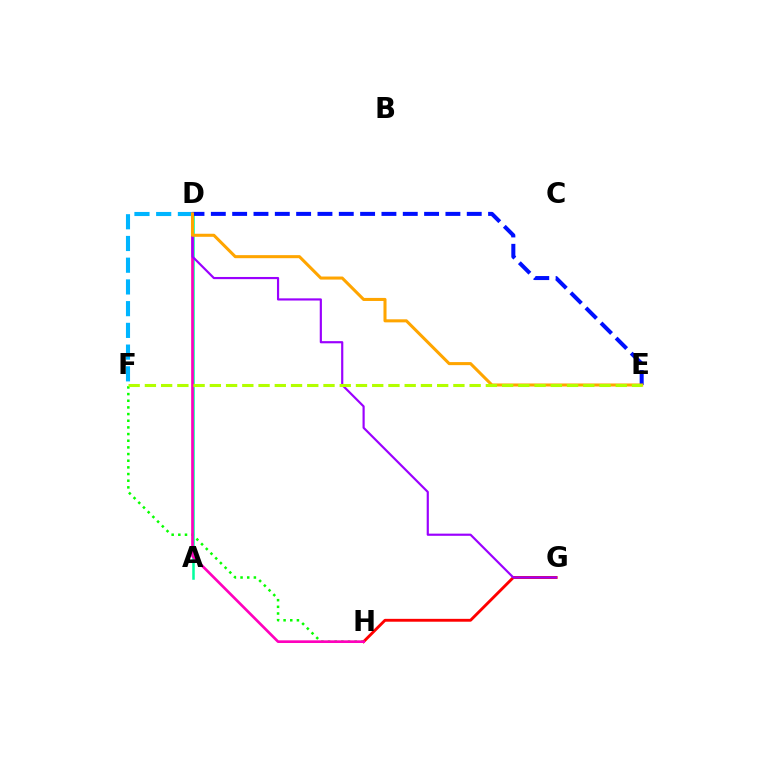{('D', 'F'): [{'color': '#00b5ff', 'line_style': 'dashed', 'thickness': 2.95}], ('F', 'H'): [{'color': '#08ff00', 'line_style': 'dotted', 'thickness': 1.81}], ('G', 'H'): [{'color': '#ff0000', 'line_style': 'solid', 'thickness': 2.06}], ('A', 'D'): [{'color': '#00ff9d', 'line_style': 'solid', 'thickness': 1.81}], ('D', 'H'): [{'color': '#ff00bd', 'line_style': 'solid', 'thickness': 1.92}], ('D', 'G'): [{'color': '#9b00ff', 'line_style': 'solid', 'thickness': 1.56}], ('D', 'E'): [{'color': '#0010ff', 'line_style': 'dashed', 'thickness': 2.9}, {'color': '#ffa500', 'line_style': 'solid', 'thickness': 2.19}], ('E', 'F'): [{'color': '#b3ff00', 'line_style': 'dashed', 'thickness': 2.21}]}